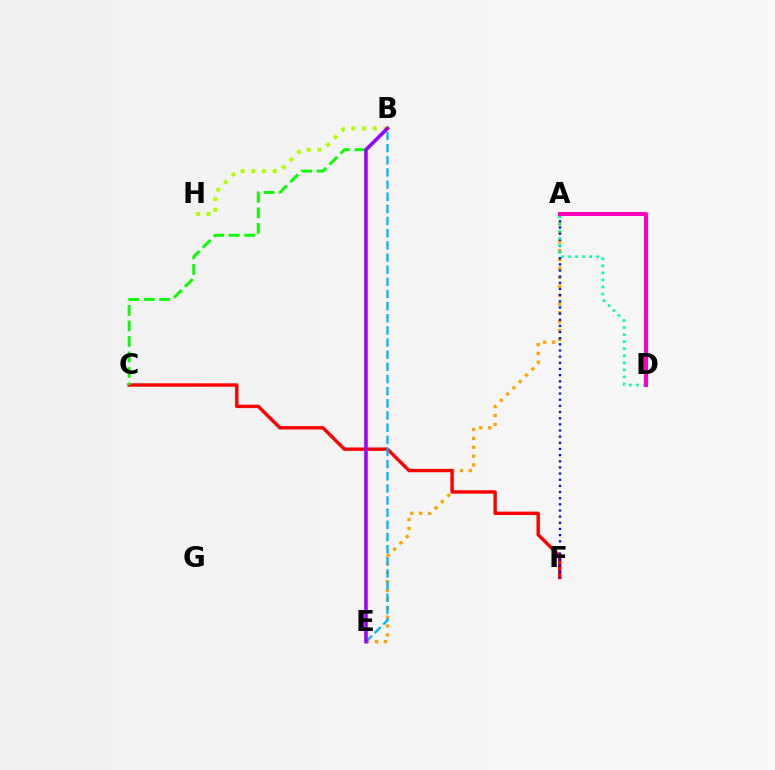{('B', 'H'): [{'color': '#b3ff00', 'line_style': 'dotted', 'thickness': 2.91}], ('A', 'E'): [{'color': '#ffa500', 'line_style': 'dotted', 'thickness': 2.41}], ('C', 'F'): [{'color': '#ff0000', 'line_style': 'solid', 'thickness': 2.45}], ('B', 'C'): [{'color': '#08ff00', 'line_style': 'dashed', 'thickness': 2.11}], ('B', 'E'): [{'color': '#00b5ff', 'line_style': 'dashed', 'thickness': 1.65}, {'color': '#9b00ff', 'line_style': 'solid', 'thickness': 2.56}], ('A', 'F'): [{'color': '#0010ff', 'line_style': 'dotted', 'thickness': 1.67}], ('A', 'D'): [{'color': '#00ff9d', 'line_style': 'dotted', 'thickness': 1.92}, {'color': '#ff00bd', 'line_style': 'solid', 'thickness': 2.89}]}